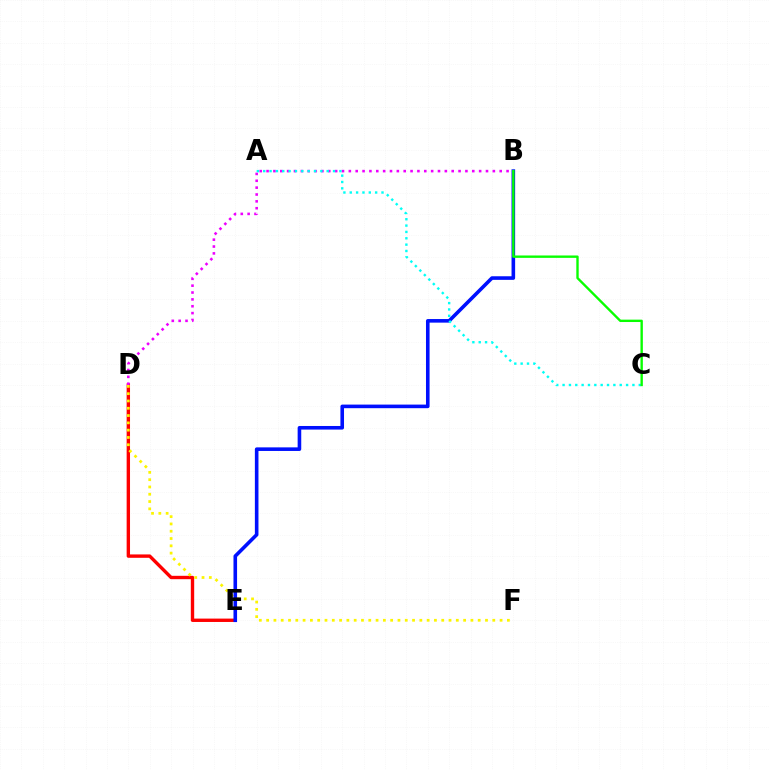{('D', 'E'): [{'color': '#ff0000', 'line_style': 'solid', 'thickness': 2.43}], ('B', 'D'): [{'color': '#ee00ff', 'line_style': 'dotted', 'thickness': 1.86}], ('D', 'F'): [{'color': '#fcf500', 'line_style': 'dotted', 'thickness': 1.98}], ('B', 'E'): [{'color': '#0010ff', 'line_style': 'solid', 'thickness': 2.59}], ('A', 'C'): [{'color': '#00fff6', 'line_style': 'dotted', 'thickness': 1.73}], ('B', 'C'): [{'color': '#08ff00', 'line_style': 'solid', 'thickness': 1.71}]}